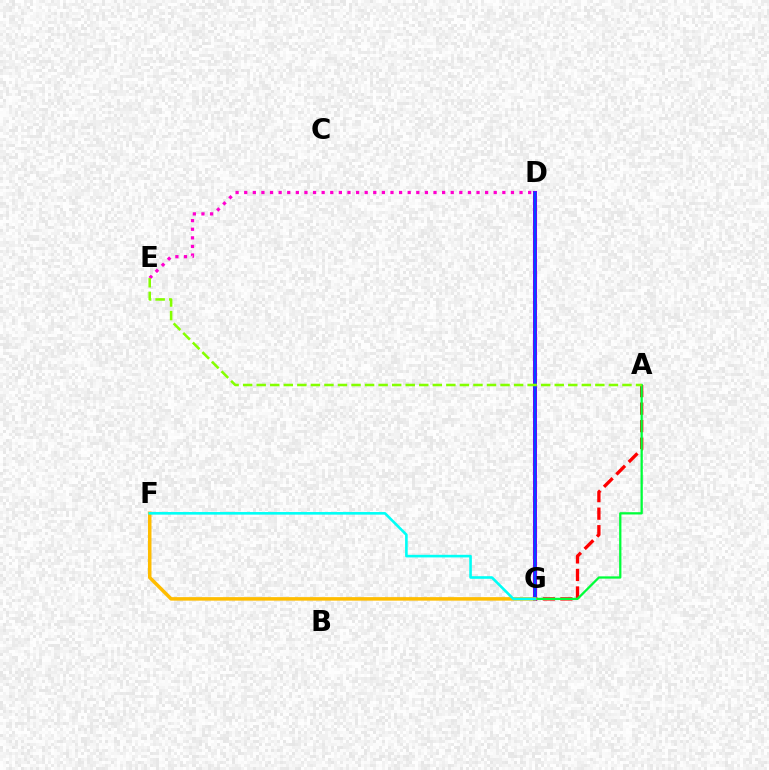{('A', 'G'): [{'color': '#ff0000', 'line_style': 'dashed', 'thickness': 2.38}, {'color': '#00ff39', 'line_style': 'solid', 'thickness': 1.64}], ('D', 'G'): [{'color': '#7200ff', 'line_style': 'solid', 'thickness': 2.92}, {'color': '#004bff', 'line_style': 'solid', 'thickness': 1.65}], ('D', 'E'): [{'color': '#ff00cf', 'line_style': 'dotted', 'thickness': 2.34}], ('A', 'E'): [{'color': '#84ff00', 'line_style': 'dashed', 'thickness': 1.84}], ('F', 'G'): [{'color': '#ffbd00', 'line_style': 'solid', 'thickness': 2.53}, {'color': '#00fff6', 'line_style': 'solid', 'thickness': 1.87}]}